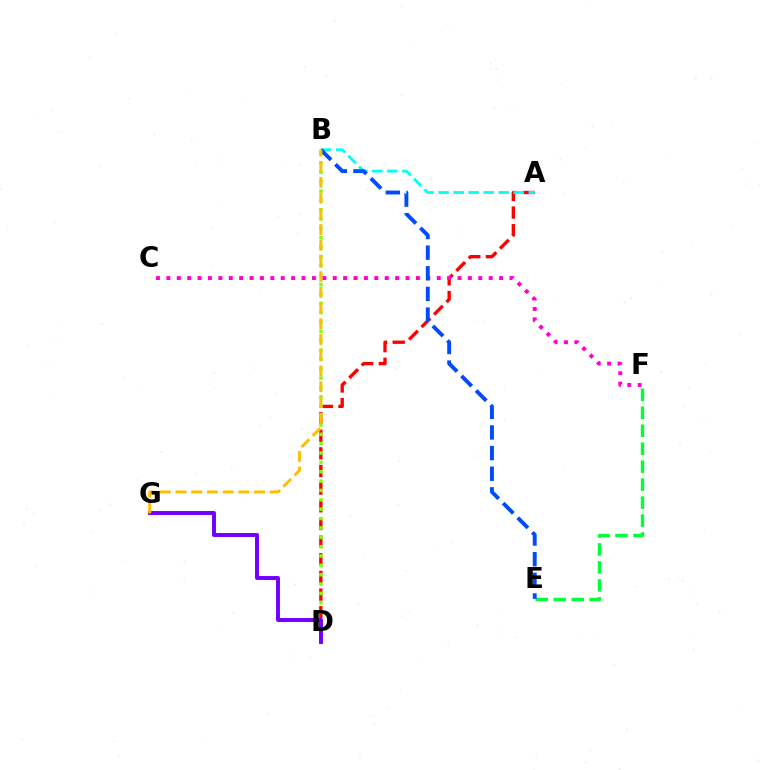{('E', 'F'): [{'color': '#00ff39', 'line_style': 'dashed', 'thickness': 2.44}], ('A', 'D'): [{'color': '#ff0000', 'line_style': 'dashed', 'thickness': 2.4}], ('B', 'D'): [{'color': '#84ff00', 'line_style': 'dotted', 'thickness': 2.54}], ('D', 'G'): [{'color': '#7200ff', 'line_style': 'solid', 'thickness': 2.84}], ('C', 'F'): [{'color': '#ff00cf', 'line_style': 'dotted', 'thickness': 2.83}], ('A', 'B'): [{'color': '#00fff6', 'line_style': 'dashed', 'thickness': 2.04}], ('B', 'E'): [{'color': '#004bff', 'line_style': 'dashed', 'thickness': 2.8}], ('B', 'G'): [{'color': '#ffbd00', 'line_style': 'dashed', 'thickness': 2.14}]}